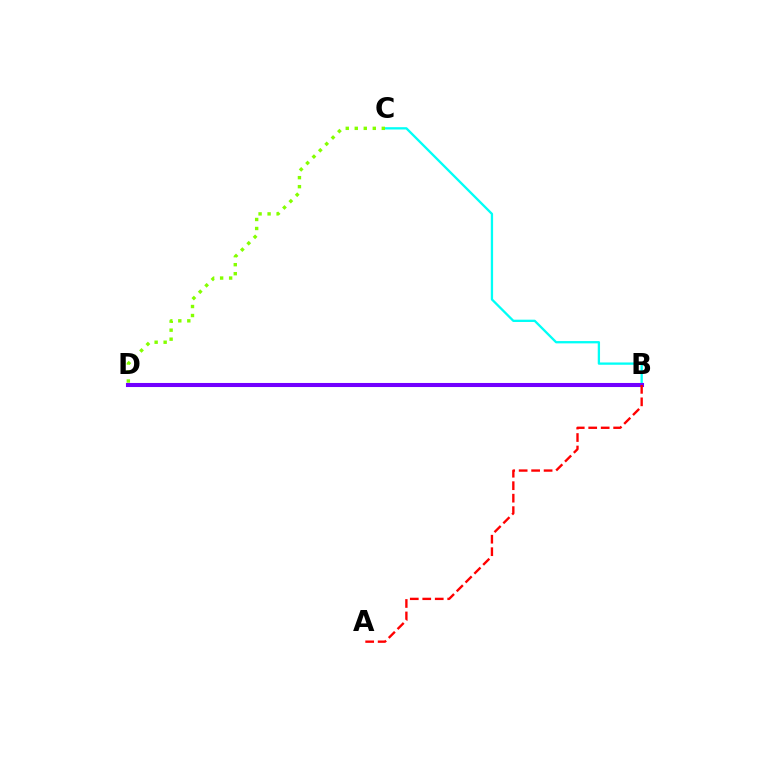{('B', 'C'): [{'color': '#00fff6', 'line_style': 'solid', 'thickness': 1.66}], ('B', 'D'): [{'color': '#7200ff', 'line_style': 'solid', 'thickness': 2.93}], ('A', 'B'): [{'color': '#ff0000', 'line_style': 'dashed', 'thickness': 1.69}], ('C', 'D'): [{'color': '#84ff00', 'line_style': 'dotted', 'thickness': 2.45}]}